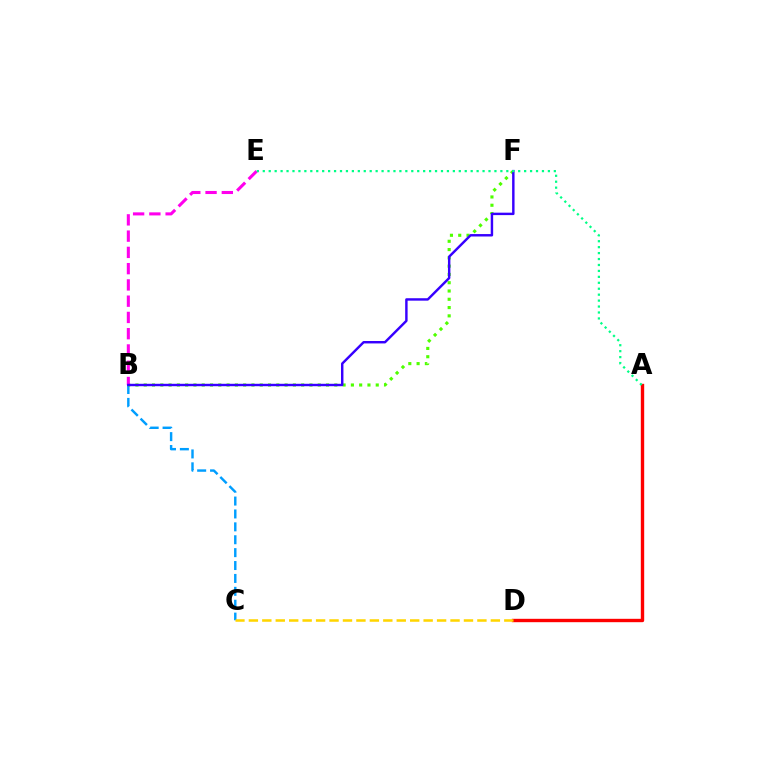{('B', 'C'): [{'color': '#009eff', 'line_style': 'dashed', 'thickness': 1.75}], ('B', 'F'): [{'color': '#4fff00', 'line_style': 'dotted', 'thickness': 2.25}, {'color': '#3700ff', 'line_style': 'solid', 'thickness': 1.75}], ('A', 'D'): [{'color': '#ff0000', 'line_style': 'solid', 'thickness': 2.43}], ('B', 'E'): [{'color': '#ff00ed', 'line_style': 'dashed', 'thickness': 2.21}], ('A', 'E'): [{'color': '#00ff86', 'line_style': 'dotted', 'thickness': 1.61}], ('C', 'D'): [{'color': '#ffd500', 'line_style': 'dashed', 'thickness': 1.83}]}